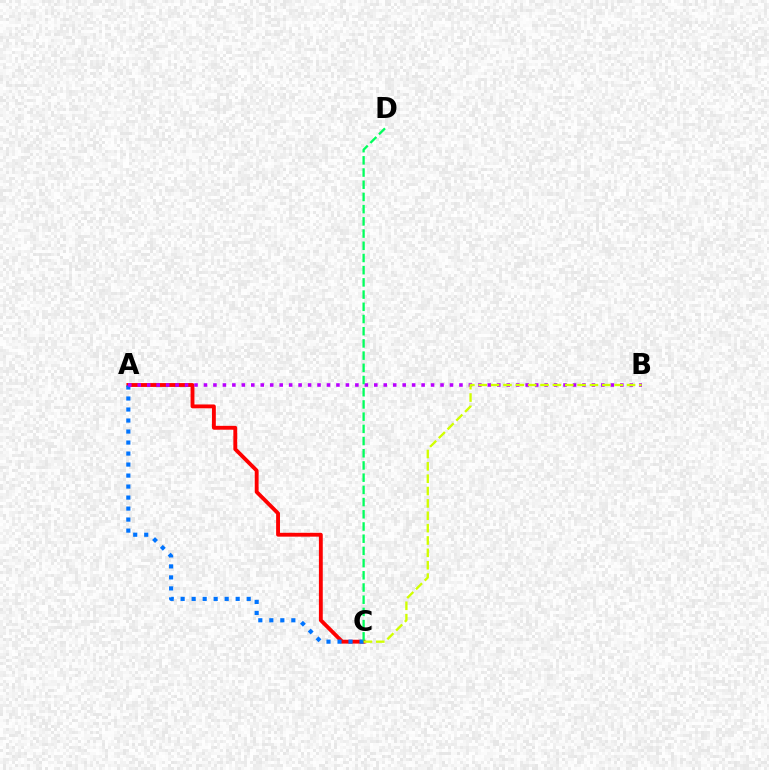{('A', 'C'): [{'color': '#ff0000', 'line_style': 'solid', 'thickness': 2.78}, {'color': '#0074ff', 'line_style': 'dotted', 'thickness': 2.99}], ('A', 'B'): [{'color': '#b900ff', 'line_style': 'dotted', 'thickness': 2.57}], ('B', 'C'): [{'color': '#d1ff00', 'line_style': 'dashed', 'thickness': 1.68}], ('C', 'D'): [{'color': '#00ff5c', 'line_style': 'dashed', 'thickness': 1.66}]}